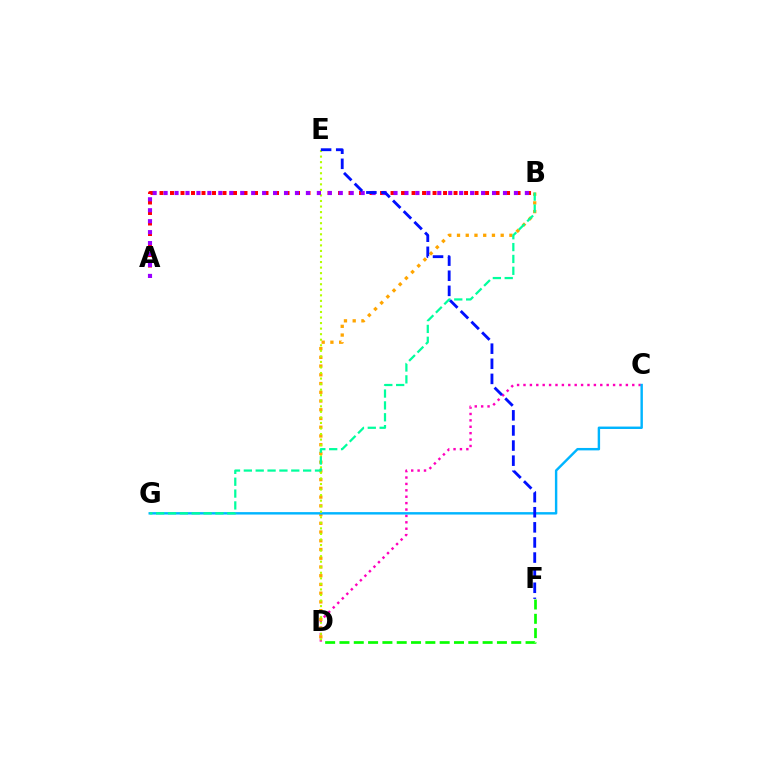{('C', 'D'): [{'color': '#ff00bd', 'line_style': 'dotted', 'thickness': 1.74}], ('A', 'B'): [{'color': '#ff0000', 'line_style': 'dotted', 'thickness': 2.85}, {'color': '#9b00ff', 'line_style': 'dotted', 'thickness': 2.97}], ('B', 'D'): [{'color': '#ffa500', 'line_style': 'dotted', 'thickness': 2.37}], ('C', 'G'): [{'color': '#00b5ff', 'line_style': 'solid', 'thickness': 1.74}], ('D', 'E'): [{'color': '#b3ff00', 'line_style': 'dotted', 'thickness': 1.51}], ('D', 'F'): [{'color': '#08ff00', 'line_style': 'dashed', 'thickness': 1.94}], ('B', 'G'): [{'color': '#00ff9d', 'line_style': 'dashed', 'thickness': 1.61}], ('E', 'F'): [{'color': '#0010ff', 'line_style': 'dashed', 'thickness': 2.05}]}